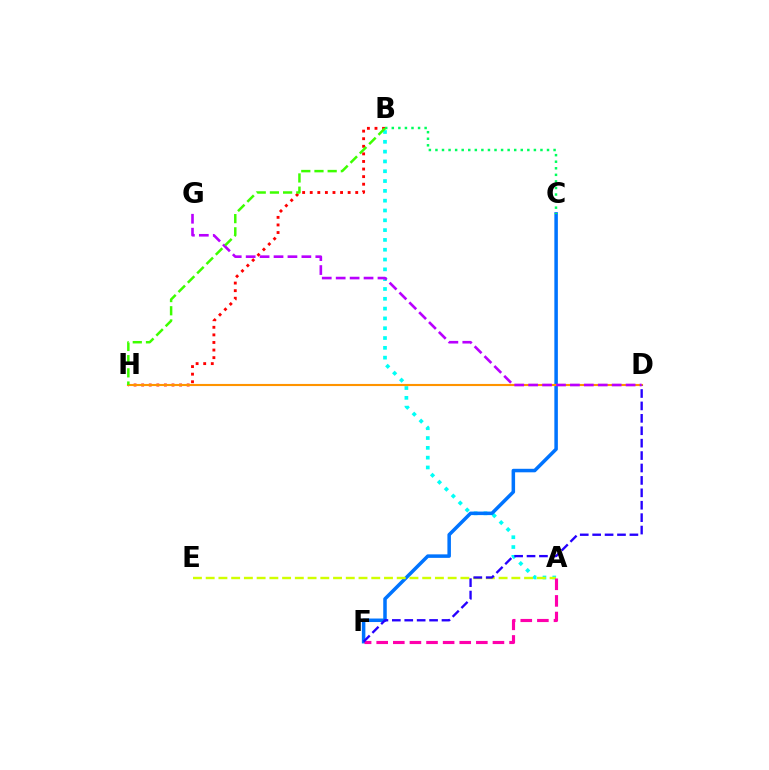{('B', 'H'): [{'color': '#ff0000', 'line_style': 'dotted', 'thickness': 2.06}, {'color': '#3dff00', 'line_style': 'dashed', 'thickness': 1.79}], ('A', 'B'): [{'color': '#00fff6', 'line_style': 'dotted', 'thickness': 2.67}], ('C', 'F'): [{'color': '#0074ff', 'line_style': 'solid', 'thickness': 2.53}], ('A', 'E'): [{'color': '#d1ff00', 'line_style': 'dashed', 'thickness': 1.73}], ('A', 'F'): [{'color': '#ff00ac', 'line_style': 'dashed', 'thickness': 2.26}], ('B', 'C'): [{'color': '#00ff5c', 'line_style': 'dotted', 'thickness': 1.78}], ('D', 'H'): [{'color': '#ff9400', 'line_style': 'solid', 'thickness': 1.52}], ('D', 'F'): [{'color': '#2500ff', 'line_style': 'dashed', 'thickness': 1.69}], ('D', 'G'): [{'color': '#b900ff', 'line_style': 'dashed', 'thickness': 1.89}]}